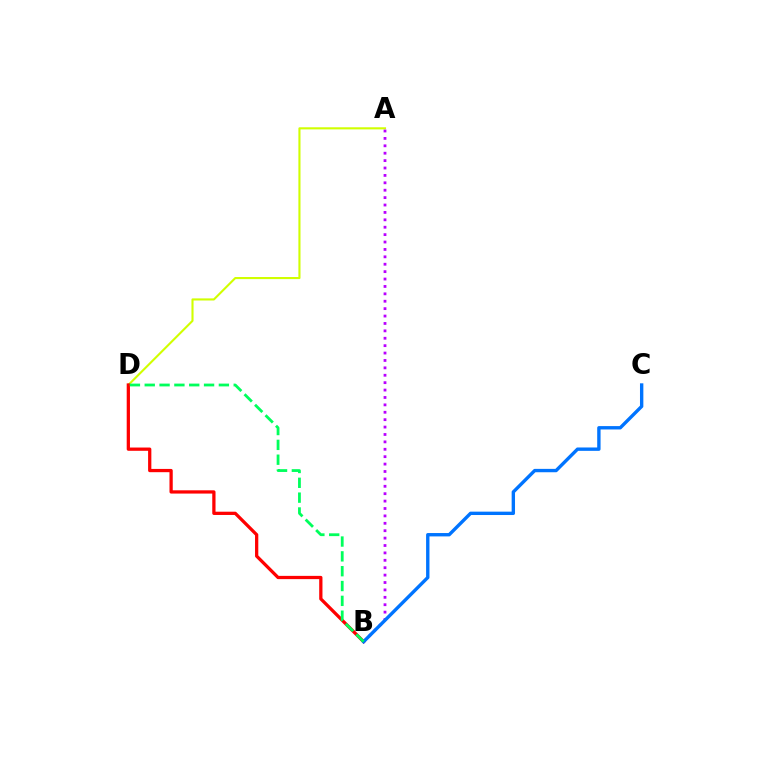{('A', 'D'): [{'color': '#d1ff00', 'line_style': 'solid', 'thickness': 1.52}], ('A', 'B'): [{'color': '#b900ff', 'line_style': 'dotted', 'thickness': 2.01}], ('B', 'D'): [{'color': '#ff0000', 'line_style': 'solid', 'thickness': 2.35}, {'color': '#00ff5c', 'line_style': 'dashed', 'thickness': 2.01}], ('B', 'C'): [{'color': '#0074ff', 'line_style': 'solid', 'thickness': 2.43}]}